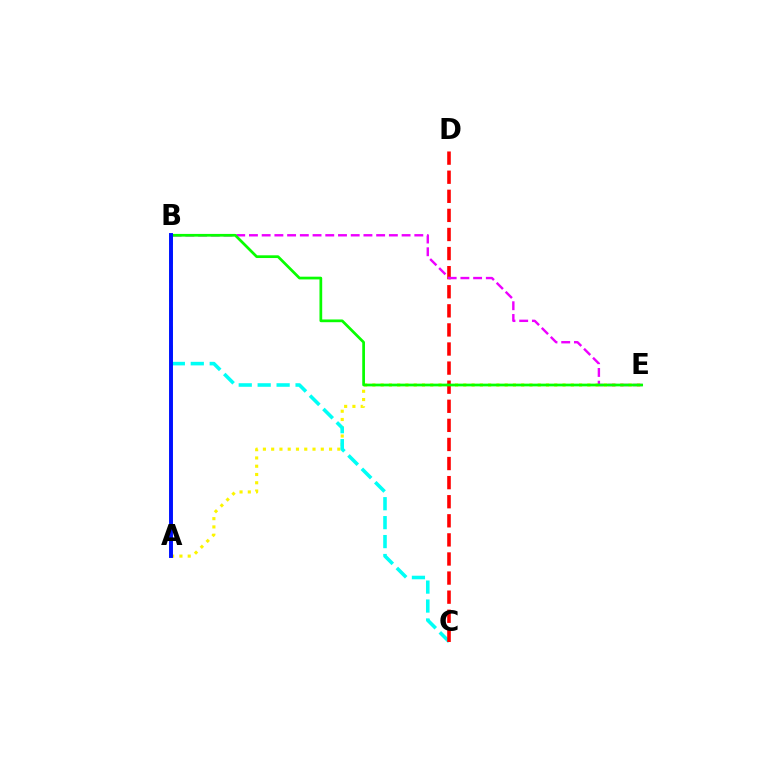{('A', 'E'): [{'color': '#fcf500', 'line_style': 'dotted', 'thickness': 2.25}], ('B', 'C'): [{'color': '#00fff6', 'line_style': 'dashed', 'thickness': 2.57}], ('C', 'D'): [{'color': '#ff0000', 'line_style': 'dashed', 'thickness': 2.59}], ('B', 'E'): [{'color': '#ee00ff', 'line_style': 'dashed', 'thickness': 1.73}, {'color': '#08ff00', 'line_style': 'solid', 'thickness': 1.96}], ('A', 'B'): [{'color': '#0010ff', 'line_style': 'solid', 'thickness': 2.82}]}